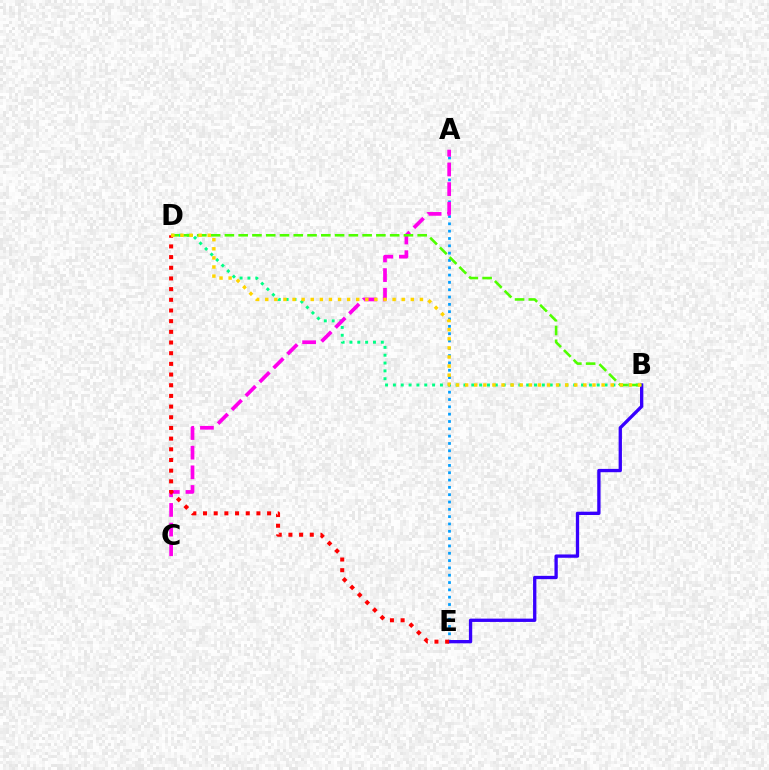{('A', 'E'): [{'color': '#009eff', 'line_style': 'dotted', 'thickness': 1.99}], ('B', 'D'): [{'color': '#00ff86', 'line_style': 'dotted', 'thickness': 2.13}, {'color': '#4fff00', 'line_style': 'dashed', 'thickness': 1.87}, {'color': '#ffd500', 'line_style': 'dotted', 'thickness': 2.47}], ('B', 'E'): [{'color': '#3700ff', 'line_style': 'solid', 'thickness': 2.39}], ('A', 'C'): [{'color': '#ff00ed', 'line_style': 'dashed', 'thickness': 2.67}], ('D', 'E'): [{'color': '#ff0000', 'line_style': 'dotted', 'thickness': 2.9}]}